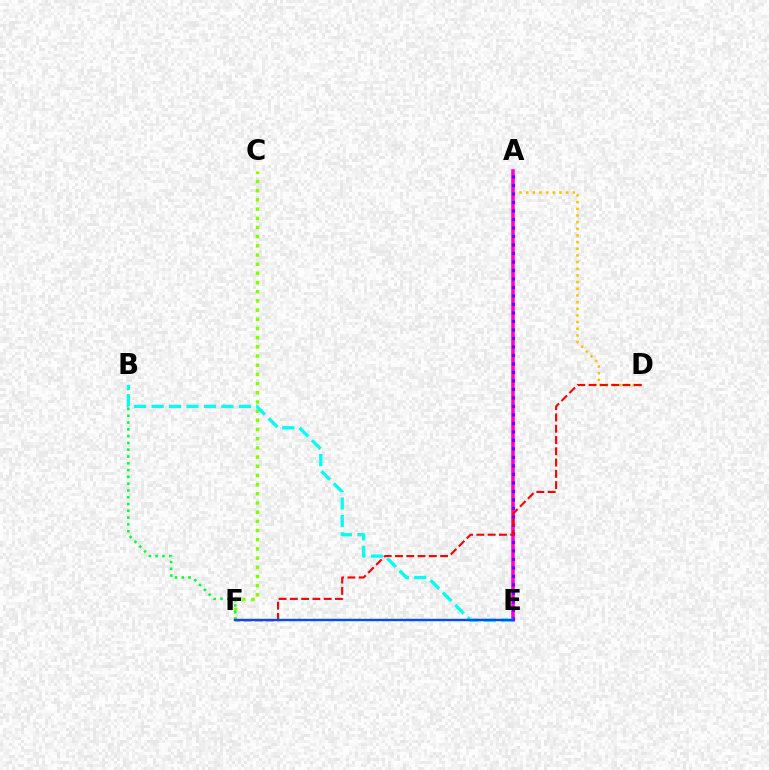{('A', 'D'): [{'color': '#ffbd00', 'line_style': 'dotted', 'thickness': 1.81}], ('A', 'E'): [{'color': '#ff00cf', 'line_style': 'solid', 'thickness': 2.54}, {'color': '#7200ff', 'line_style': 'dotted', 'thickness': 2.31}], ('C', 'F'): [{'color': '#84ff00', 'line_style': 'dotted', 'thickness': 2.5}], ('B', 'F'): [{'color': '#00ff39', 'line_style': 'dotted', 'thickness': 1.84}], ('D', 'F'): [{'color': '#ff0000', 'line_style': 'dashed', 'thickness': 1.53}], ('B', 'E'): [{'color': '#00fff6', 'line_style': 'dashed', 'thickness': 2.37}], ('E', 'F'): [{'color': '#004bff', 'line_style': 'solid', 'thickness': 1.71}]}